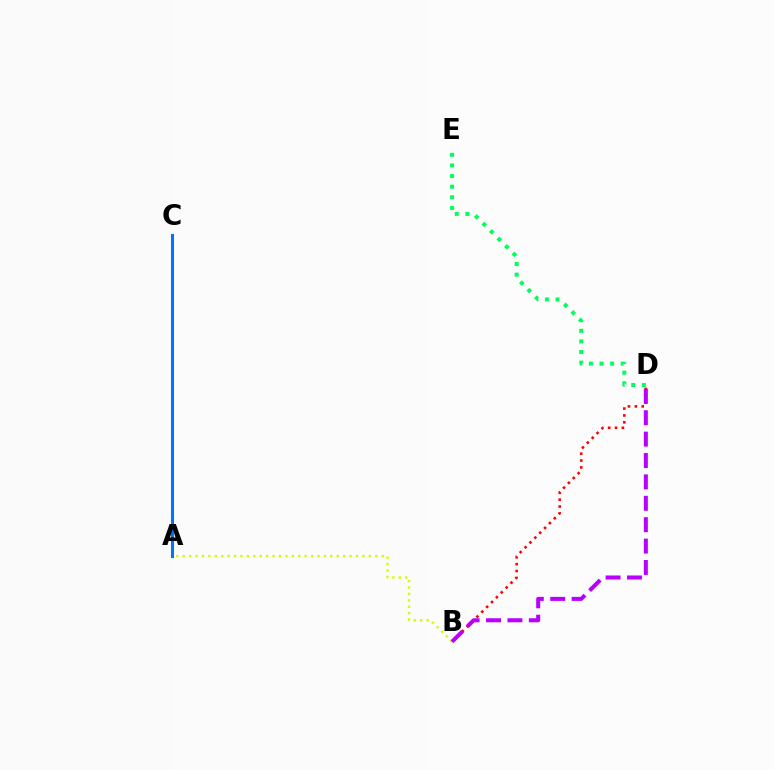{('D', 'E'): [{'color': '#00ff5c', 'line_style': 'dotted', 'thickness': 2.88}], ('A', 'B'): [{'color': '#d1ff00', 'line_style': 'dotted', 'thickness': 1.74}], ('B', 'D'): [{'color': '#ff0000', 'line_style': 'dotted', 'thickness': 1.87}, {'color': '#b900ff', 'line_style': 'dashed', 'thickness': 2.91}], ('A', 'C'): [{'color': '#0074ff', 'line_style': 'solid', 'thickness': 2.19}]}